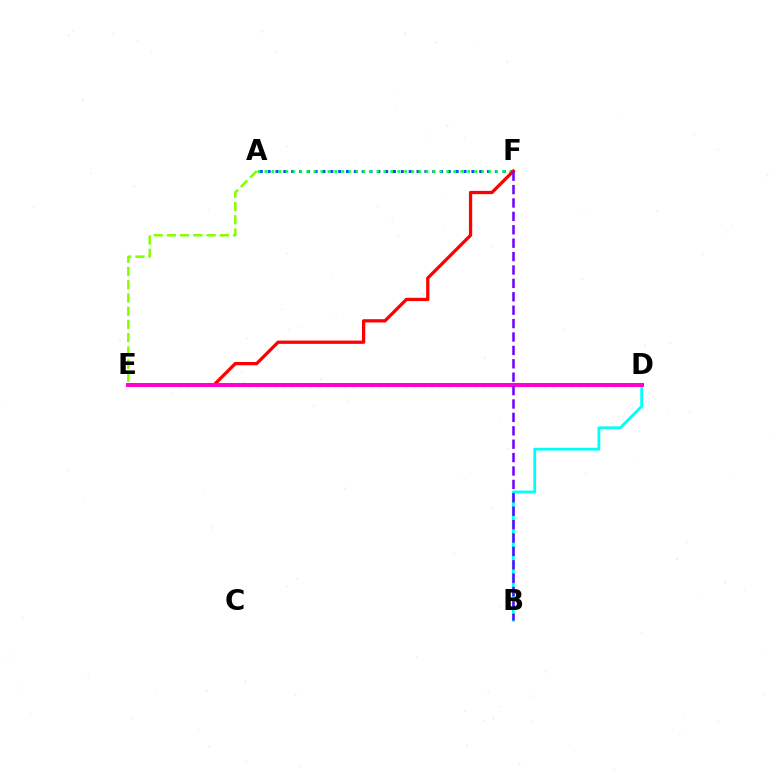{('A', 'F'): [{'color': '#004bff', 'line_style': 'dotted', 'thickness': 2.13}, {'color': '#00ff39', 'line_style': 'dotted', 'thickness': 1.9}], ('E', 'F'): [{'color': '#ff0000', 'line_style': 'solid', 'thickness': 2.36}], ('D', 'E'): [{'color': '#ffbd00', 'line_style': 'dotted', 'thickness': 2.36}, {'color': '#ff00cf', 'line_style': 'solid', 'thickness': 2.85}], ('B', 'D'): [{'color': '#00fff6', 'line_style': 'solid', 'thickness': 2.0}], ('B', 'F'): [{'color': '#7200ff', 'line_style': 'dashed', 'thickness': 1.82}], ('A', 'E'): [{'color': '#84ff00', 'line_style': 'dashed', 'thickness': 1.8}]}